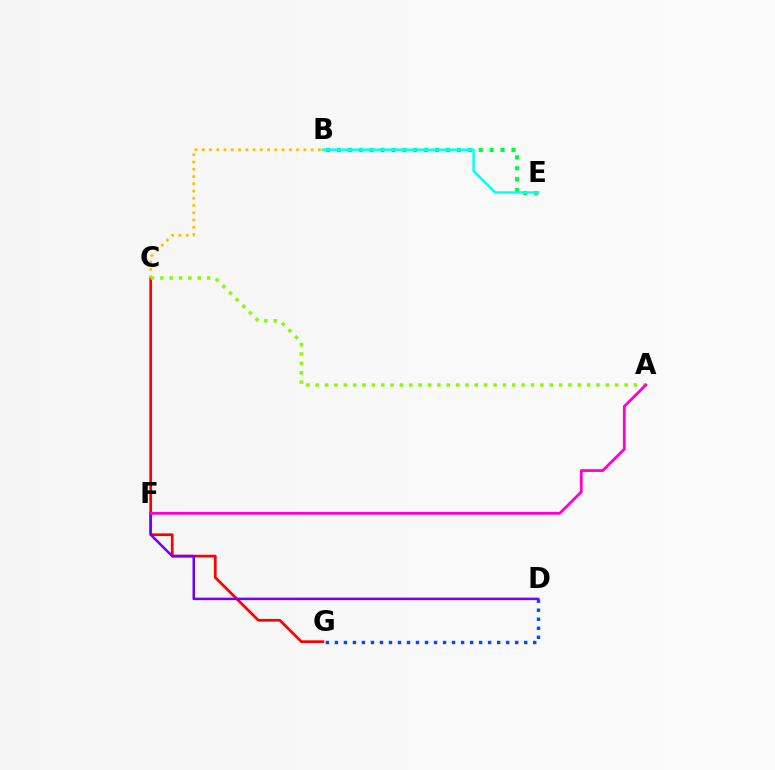{('B', 'E'): [{'color': '#00ff39', 'line_style': 'dotted', 'thickness': 2.96}, {'color': '#00fff6', 'line_style': 'solid', 'thickness': 1.79}], ('D', 'G'): [{'color': '#004bff', 'line_style': 'dotted', 'thickness': 2.45}], ('C', 'G'): [{'color': '#ff0000', 'line_style': 'solid', 'thickness': 1.95}], ('A', 'C'): [{'color': '#84ff00', 'line_style': 'dotted', 'thickness': 2.54}], ('D', 'F'): [{'color': '#7200ff', 'line_style': 'solid', 'thickness': 1.8}], ('B', 'C'): [{'color': '#ffbd00', 'line_style': 'dotted', 'thickness': 1.97}], ('A', 'F'): [{'color': '#ff00cf', 'line_style': 'solid', 'thickness': 2.0}]}